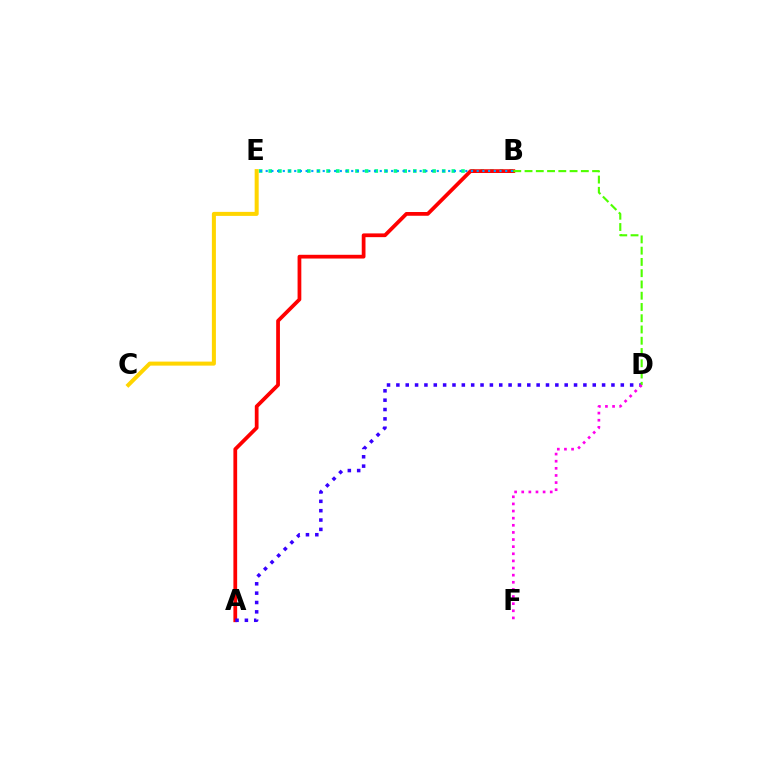{('B', 'E'): [{'color': '#00ff86', 'line_style': 'dotted', 'thickness': 2.62}, {'color': '#009eff', 'line_style': 'dotted', 'thickness': 1.55}], ('A', 'B'): [{'color': '#ff0000', 'line_style': 'solid', 'thickness': 2.7}], ('C', 'E'): [{'color': '#ffd500', 'line_style': 'solid', 'thickness': 2.9}], ('A', 'D'): [{'color': '#3700ff', 'line_style': 'dotted', 'thickness': 2.54}], ('B', 'D'): [{'color': '#4fff00', 'line_style': 'dashed', 'thickness': 1.53}], ('D', 'F'): [{'color': '#ff00ed', 'line_style': 'dotted', 'thickness': 1.94}]}